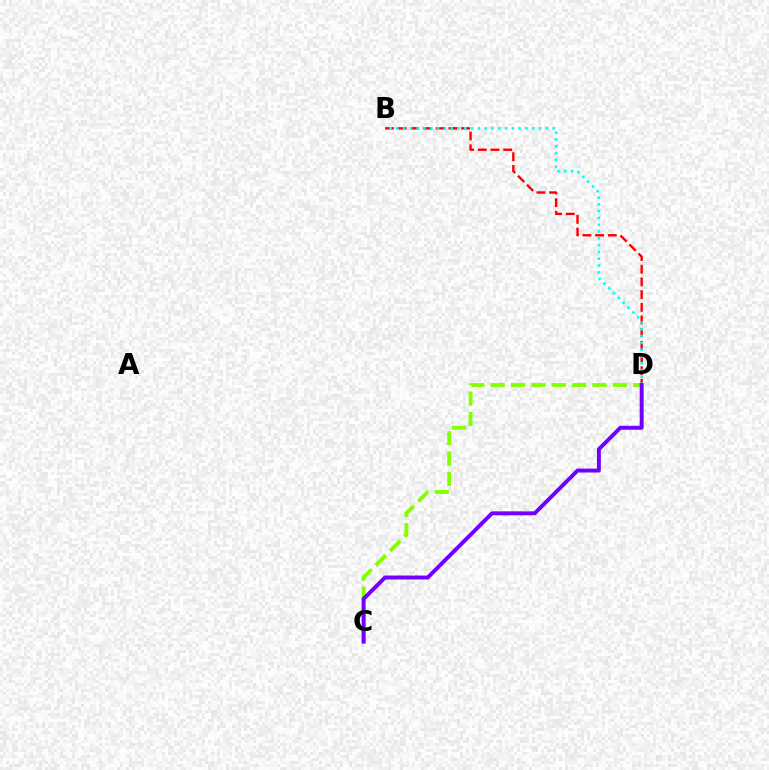{('C', 'D'): [{'color': '#84ff00', 'line_style': 'dashed', 'thickness': 2.77}, {'color': '#7200ff', 'line_style': 'solid', 'thickness': 2.84}], ('B', 'D'): [{'color': '#ff0000', 'line_style': 'dashed', 'thickness': 1.72}, {'color': '#00fff6', 'line_style': 'dotted', 'thickness': 1.85}]}